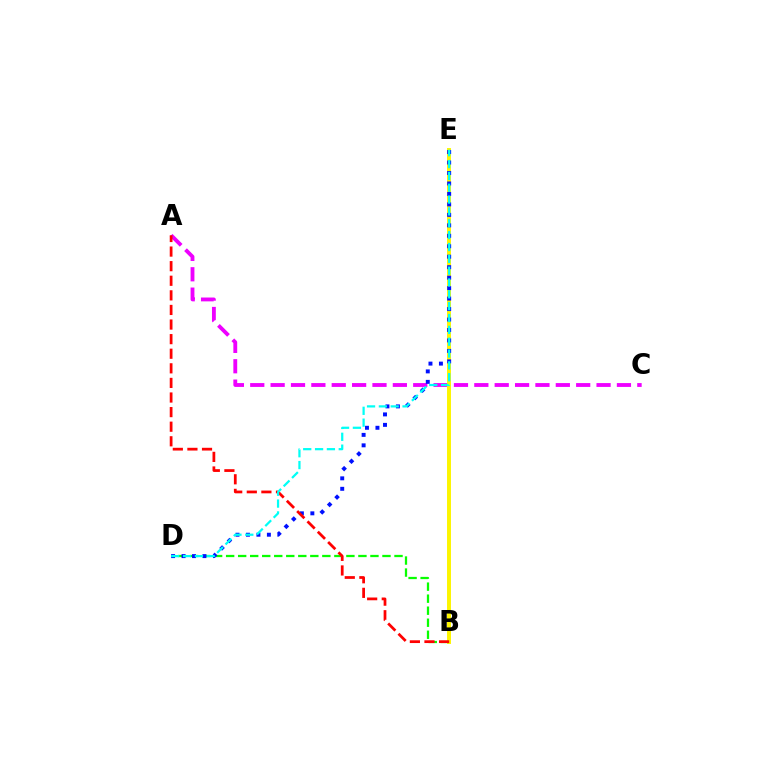{('A', 'C'): [{'color': '#ee00ff', 'line_style': 'dashed', 'thickness': 2.77}], ('B', 'E'): [{'color': '#fcf500', 'line_style': 'solid', 'thickness': 2.84}], ('B', 'D'): [{'color': '#08ff00', 'line_style': 'dashed', 'thickness': 1.63}], ('D', 'E'): [{'color': '#0010ff', 'line_style': 'dotted', 'thickness': 2.84}, {'color': '#00fff6', 'line_style': 'dashed', 'thickness': 1.61}], ('A', 'B'): [{'color': '#ff0000', 'line_style': 'dashed', 'thickness': 1.98}]}